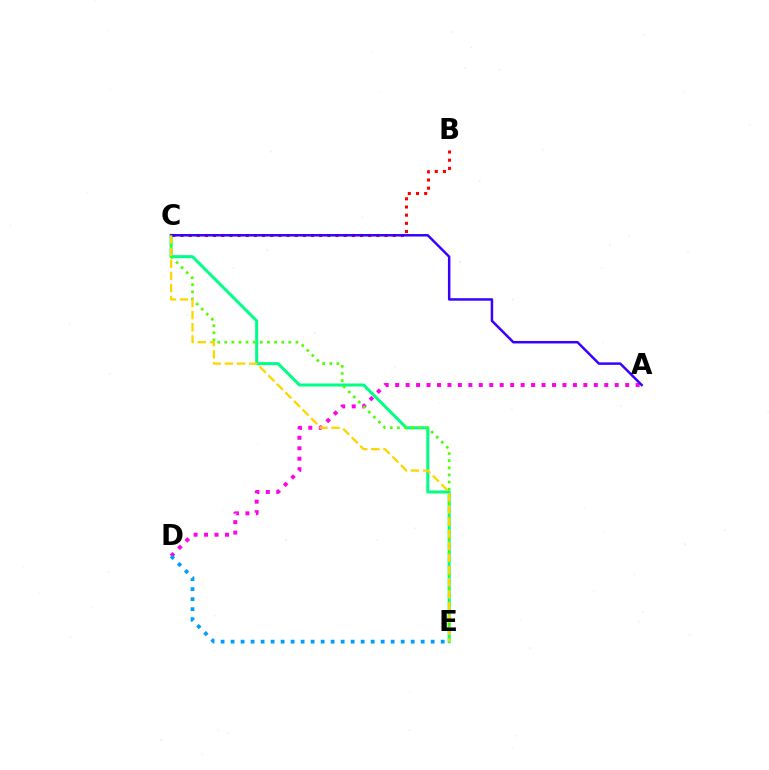{('A', 'D'): [{'color': '#ff00ed', 'line_style': 'dotted', 'thickness': 2.84}], ('C', 'E'): [{'color': '#00ff86', 'line_style': 'solid', 'thickness': 2.17}, {'color': '#4fff00', 'line_style': 'dotted', 'thickness': 1.93}, {'color': '#ffd500', 'line_style': 'dashed', 'thickness': 1.65}], ('B', 'C'): [{'color': '#ff0000', 'line_style': 'dotted', 'thickness': 2.22}], ('A', 'C'): [{'color': '#3700ff', 'line_style': 'solid', 'thickness': 1.78}], ('D', 'E'): [{'color': '#009eff', 'line_style': 'dotted', 'thickness': 2.72}]}